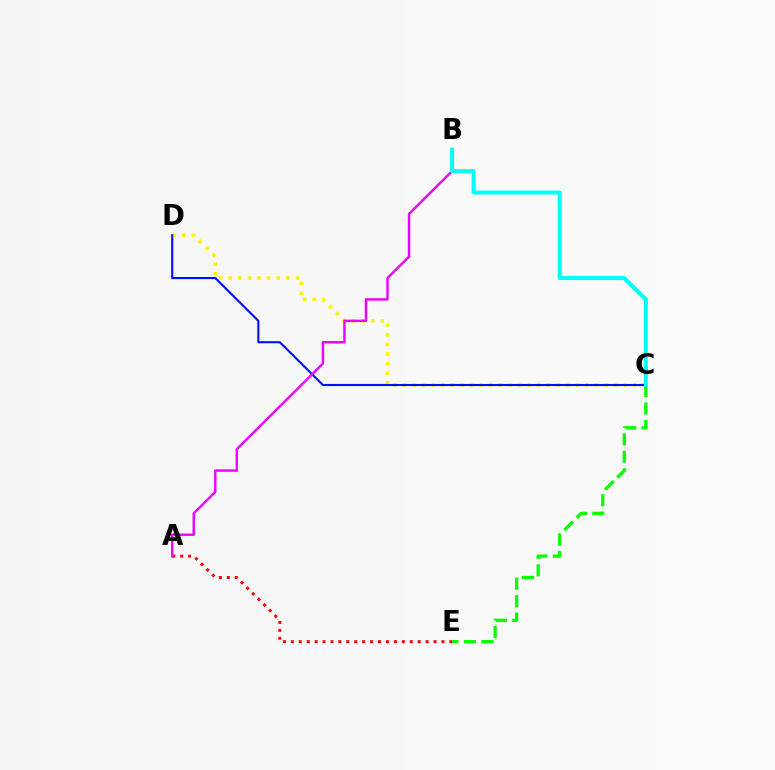{('C', 'D'): [{'color': '#fcf500', 'line_style': 'dotted', 'thickness': 2.61}, {'color': '#0010ff', 'line_style': 'solid', 'thickness': 1.52}], ('C', 'E'): [{'color': '#08ff00', 'line_style': 'dashed', 'thickness': 2.37}], ('A', 'E'): [{'color': '#ff0000', 'line_style': 'dotted', 'thickness': 2.15}], ('A', 'B'): [{'color': '#ee00ff', 'line_style': 'solid', 'thickness': 1.74}], ('B', 'C'): [{'color': '#00fff6', 'line_style': 'solid', 'thickness': 2.86}]}